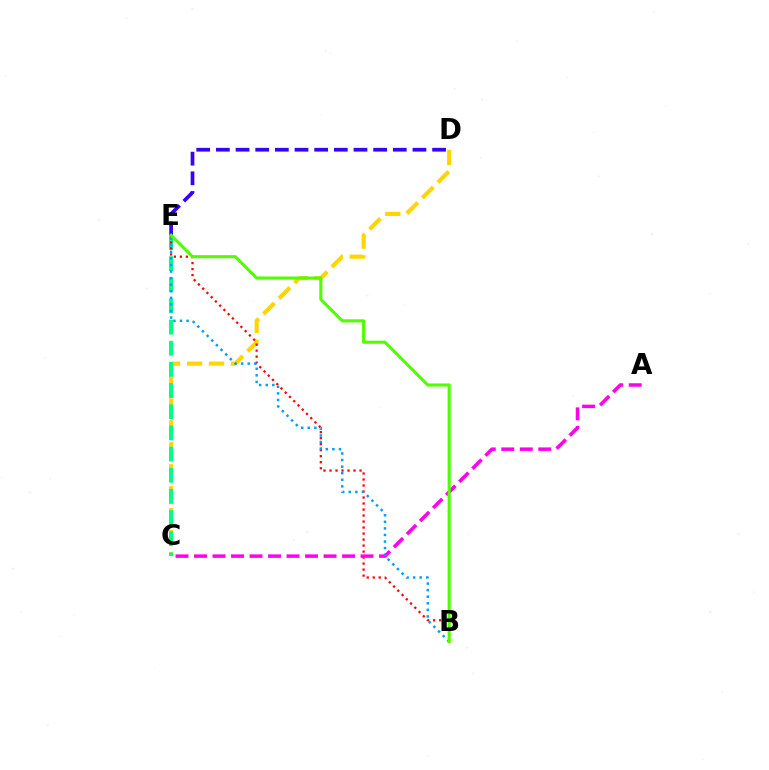{('C', 'D'): [{'color': '#ffd500', 'line_style': 'dashed', 'thickness': 2.98}], ('C', 'E'): [{'color': '#00ff86', 'line_style': 'dashed', 'thickness': 2.88}], ('D', 'E'): [{'color': '#3700ff', 'line_style': 'dashed', 'thickness': 2.67}], ('B', 'E'): [{'color': '#ff0000', 'line_style': 'dotted', 'thickness': 1.63}, {'color': '#009eff', 'line_style': 'dotted', 'thickness': 1.79}, {'color': '#4fff00', 'line_style': 'solid', 'thickness': 2.22}], ('A', 'C'): [{'color': '#ff00ed', 'line_style': 'dashed', 'thickness': 2.51}]}